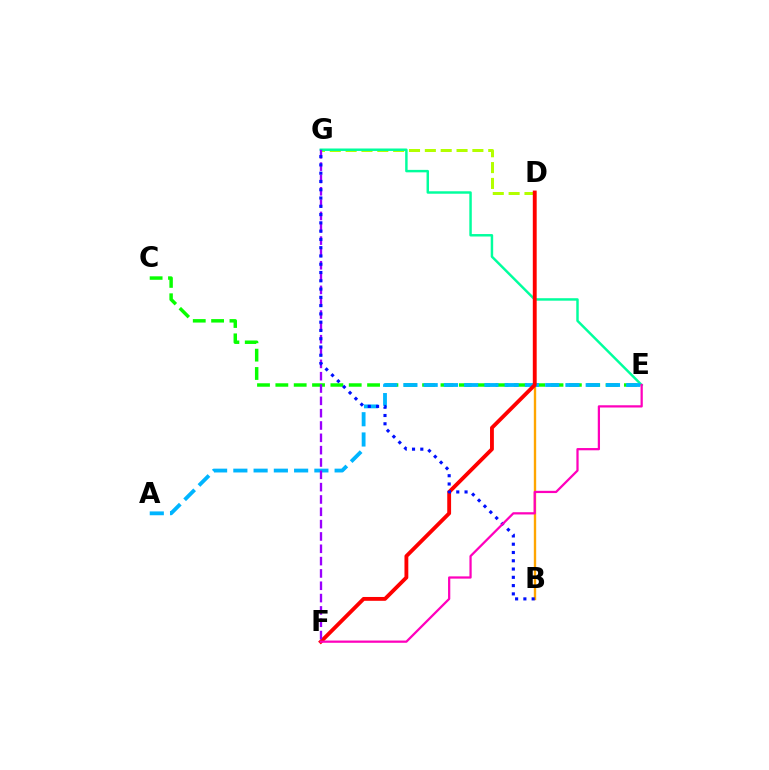{('C', 'E'): [{'color': '#08ff00', 'line_style': 'dashed', 'thickness': 2.49}], ('D', 'G'): [{'color': '#b3ff00', 'line_style': 'dashed', 'thickness': 2.15}], ('E', 'G'): [{'color': '#00ff9d', 'line_style': 'solid', 'thickness': 1.77}], ('B', 'D'): [{'color': '#ffa500', 'line_style': 'solid', 'thickness': 1.71}], ('A', 'E'): [{'color': '#00b5ff', 'line_style': 'dashed', 'thickness': 2.75}], ('D', 'F'): [{'color': '#ff0000', 'line_style': 'solid', 'thickness': 2.77}], ('F', 'G'): [{'color': '#9b00ff', 'line_style': 'dashed', 'thickness': 1.67}], ('B', 'G'): [{'color': '#0010ff', 'line_style': 'dotted', 'thickness': 2.25}], ('E', 'F'): [{'color': '#ff00bd', 'line_style': 'solid', 'thickness': 1.62}]}